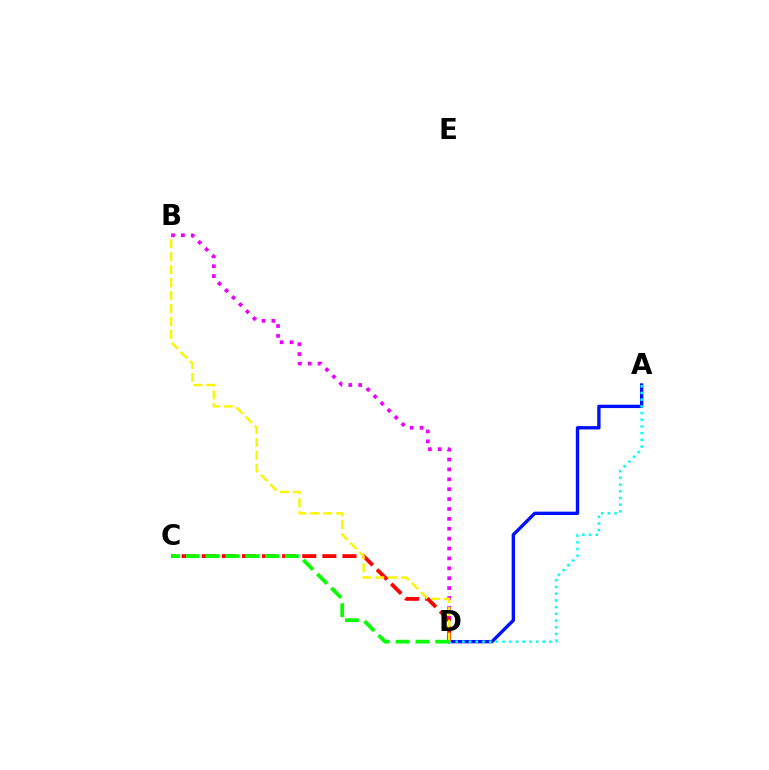{('A', 'D'): [{'color': '#0010ff', 'line_style': 'solid', 'thickness': 2.42}, {'color': '#00fff6', 'line_style': 'dotted', 'thickness': 1.82}], ('B', 'D'): [{'color': '#ee00ff', 'line_style': 'dotted', 'thickness': 2.69}, {'color': '#fcf500', 'line_style': 'dashed', 'thickness': 1.76}], ('C', 'D'): [{'color': '#ff0000', 'line_style': 'dashed', 'thickness': 2.73}, {'color': '#08ff00', 'line_style': 'dashed', 'thickness': 2.69}]}